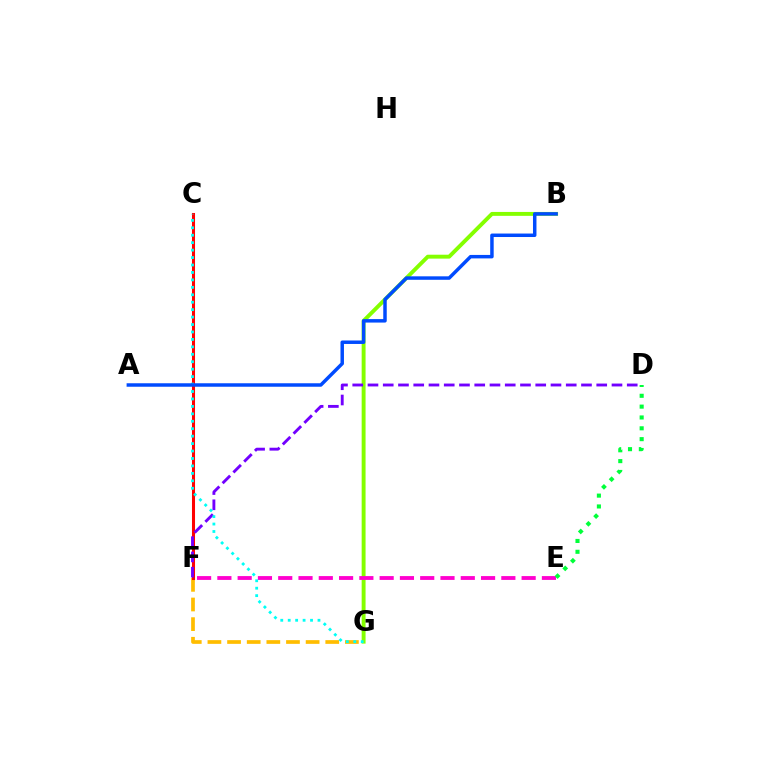{('F', 'G'): [{'color': '#ffbd00', 'line_style': 'dashed', 'thickness': 2.67}], ('B', 'G'): [{'color': '#84ff00', 'line_style': 'solid', 'thickness': 2.81}], ('C', 'F'): [{'color': '#ff0000', 'line_style': 'solid', 'thickness': 2.19}], ('D', 'F'): [{'color': '#7200ff', 'line_style': 'dashed', 'thickness': 2.07}], ('C', 'G'): [{'color': '#00fff6', 'line_style': 'dotted', 'thickness': 2.02}], ('E', 'F'): [{'color': '#ff00cf', 'line_style': 'dashed', 'thickness': 2.76}], ('D', 'E'): [{'color': '#00ff39', 'line_style': 'dotted', 'thickness': 2.95}], ('A', 'B'): [{'color': '#004bff', 'line_style': 'solid', 'thickness': 2.5}]}